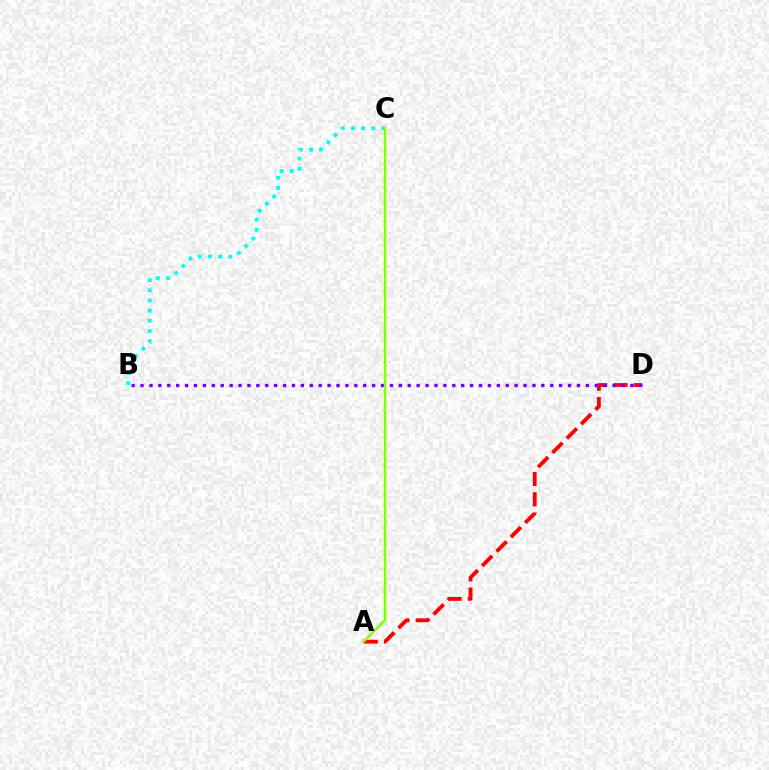{('B', 'C'): [{'color': '#00fff6', 'line_style': 'dotted', 'thickness': 2.76}], ('A', 'D'): [{'color': '#ff0000', 'line_style': 'dashed', 'thickness': 2.76}], ('B', 'D'): [{'color': '#7200ff', 'line_style': 'dotted', 'thickness': 2.42}], ('A', 'C'): [{'color': '#84ff00', 'line_style': 'solid', 'thickness': 1.75}]}